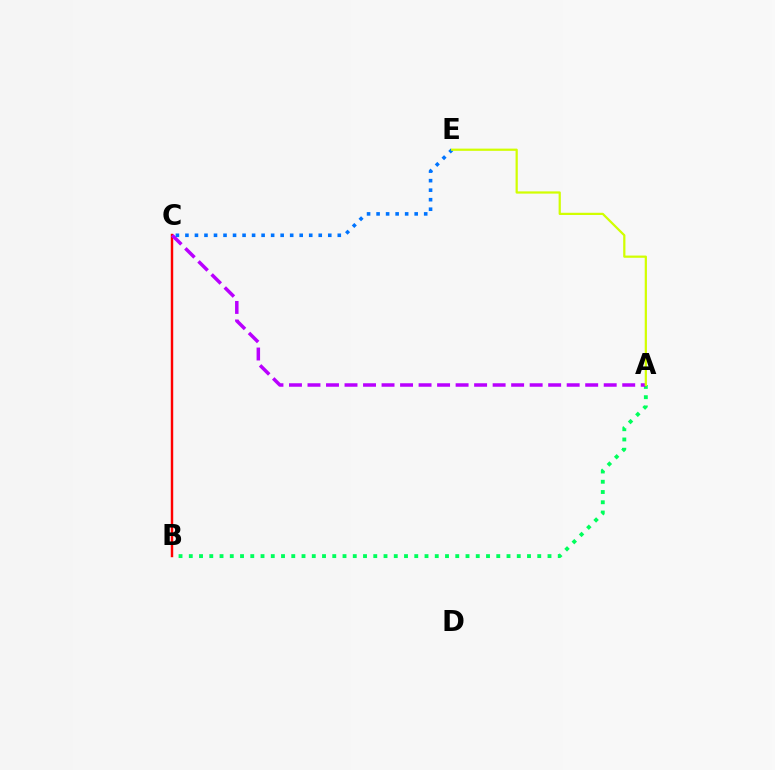{('B', 'C'): [{'color': '#ff0000', 'line_style': 'solid', 'thickness': 1.76}], ('A', 'B'): [{'color': '#00ff5c', 'line_style': 'dotted', 'thickness': 2.78}], ('A', 'C'): [{'color': '#b900ff', 'line_style': 'dashed', 'thickness': 2.52}], ('C', 'E'): [{'color': '#0074ff', 'line_style': 'dotted', 'thickness': 2.59}], ('A', 'E'): [{'color': '#d1ff00', 'line_style': 'solid', 'thickness': 1.6}]}